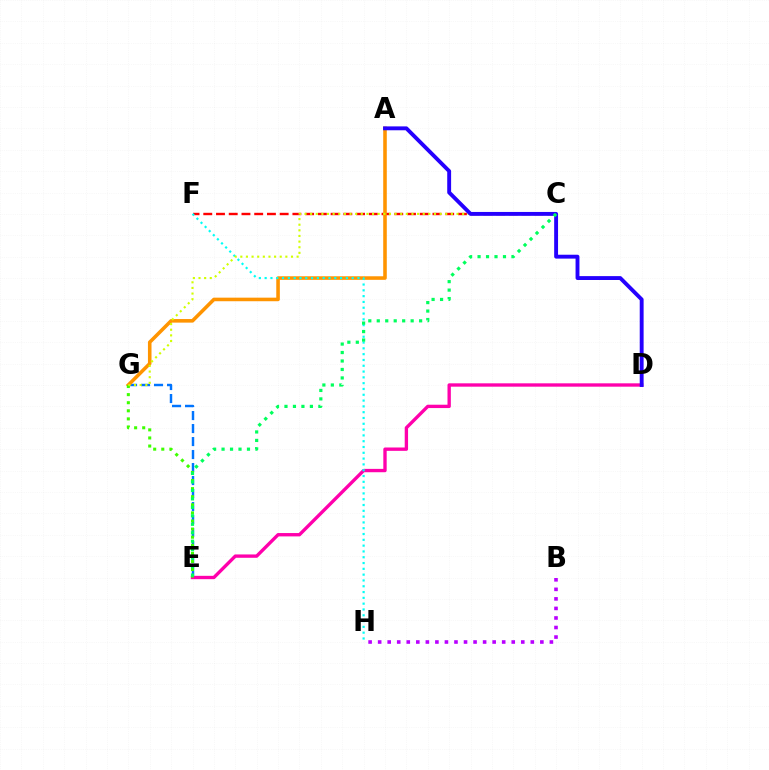{('E', 'G'): [{'color': '#0074ff', 'line_style': 'dashed', 'thickness': 1.77}, {'color': '#3dff00', 'line_style': 'dotted', 'thickness': 2.2}], ('C', 'F'): [{'color': '#ff0000', 'line_style': 'dashed', 'thickness': 1.73}], ('A', 'G'): [{'color': '#ff9400', 'line_style': 'solid', 'thickness': 2.57}], ('D', 'E'): [{'color': '#ff00ac', 'line_style': 'solid', 'thickness': 2.41}], ('B', 'H'): [{'color': '#b900ff', 'line_style': 'dotted', 'thickness': 2.59}], ('F', 'H'): [{'color': '#00fff6', 'line_style': 'dotted', 'thickness': 1.58}], ('C', 'G'): [{'color': '#d1ff00', 'line_style': 'dotted', 'thickness': 1.53}], ('A', 'D'): [{'color': '#2500ff', 'line_style': 'solid', 'thickness': 2.8}], ('C', 'E'): [{'color': '#00ff5c', 'line_style': 'dotted', 'thickness': 2.3}]}